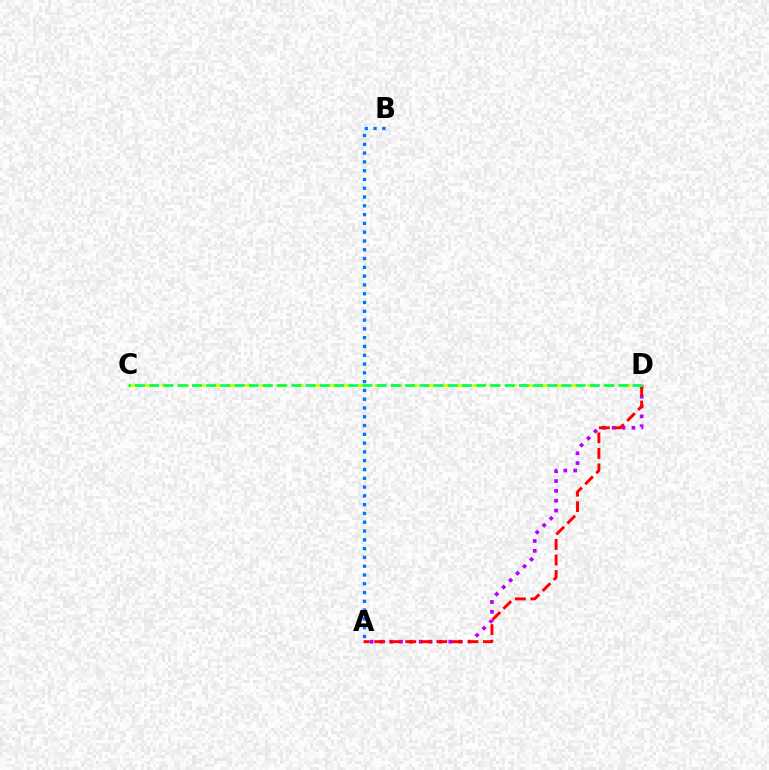{('A', 'D'): [{'color': '#b900ff', 'line_style': 'dotted', 'thickness': 2.67}, {'color': '#ff0000', 'line_style': 'dashed', 'thickness': 2.11}], ('A', 'B'): [{'color': '#0074ff', 'line_style': 'dotted', 'thickness': 2.39}], ('C', 'D'): [{'color': '#d1ff00', 'line_style': 'dashed', 'thickness': 2.23}, {'color': '#00ff5c', 'line_style': 'dashed', 'thickness': 1.93}]}